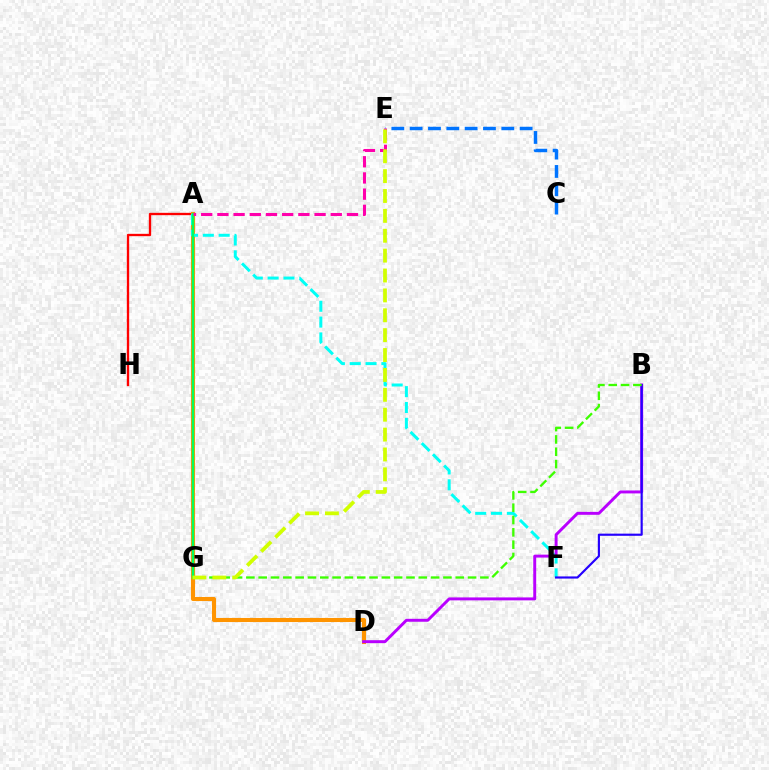{('A', 'H'): [{'color': '#ff0000', 'line_style': 'solid', 'thickness': 1.68}], ('A', 'D'): [{'color': '#ff9400', 'line_style': 'solid', 'thickness': 2.94}], ('A', 'F'): [{'color': '#00fff6', 'line_style': 'dashed', 'thickness': 2.15}], ('C', 'E'): [{'color': '#0074ff', 'line_style': 'dashed', 'thickness': 2.49}], ('B', 'D'): [{'color': '#b900ff', 'line_style': 'solid', 'thickness': 2.12}], ('A', 'G'): [{'color': '#00ff5c', 'line_style': 'solid', 'thickness': 1.72}], ('B', 'F'): [{'color': '#2500ff', 'line_style': 'solid', 'thickness': 1.56}], ('A', 'E'): [{'color': '#ff00ac', 'line_style': 'dashed', 'thickness': 2.2}], ('B', 'G'): [{'color': '#3dff00', 'line_style': 'dashed', 'thickness': 1.67}], ('E', 'G'): [{'color': '#d1ff00', 'line_style': 'dashed', 'thickness': 2.7}]}